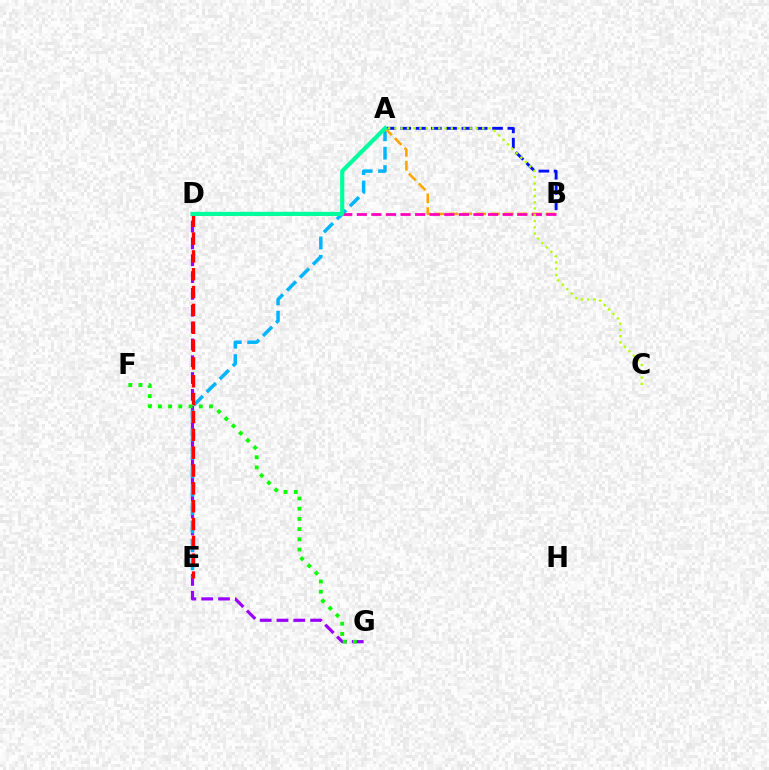{('D', 'G'): [{'color': '#9b00ff', 'line_style': 'dashed', 'thickness': 2.29}], ('A', 'B'): [{'color': '#0010ff', 'line_style': 'dashed', 'thickness': 2.08}, {'color': '#ffa500', 'line_style': 'dashed', 'thickness': 1.88}], ('A', 'E'): [{'color': '#00b5ff', 'line_style': 'dashed', 'thickness': 2.5}], ('B', 'D'): [{'color': '#ff00bd', 'line_style': 'dashed', 'thickness': 1.98}], ('D', 'E'): [{'color': '#ff0000', 'line_style': 'dashed', 'thickness': 2.42}], ('A', 'D'): [{'color': '#00ff9d', 'line_style': 'solid', 'thickness': 2.99}], ('F', 'G'): [{'color': '#08ff00', 'line_style': 'dotted', 'thickness': 2.77}], ('A', 'C'): [{'color': '#b3ff00', 'line_style': 'dotted', 'thickness': 1.7}]}